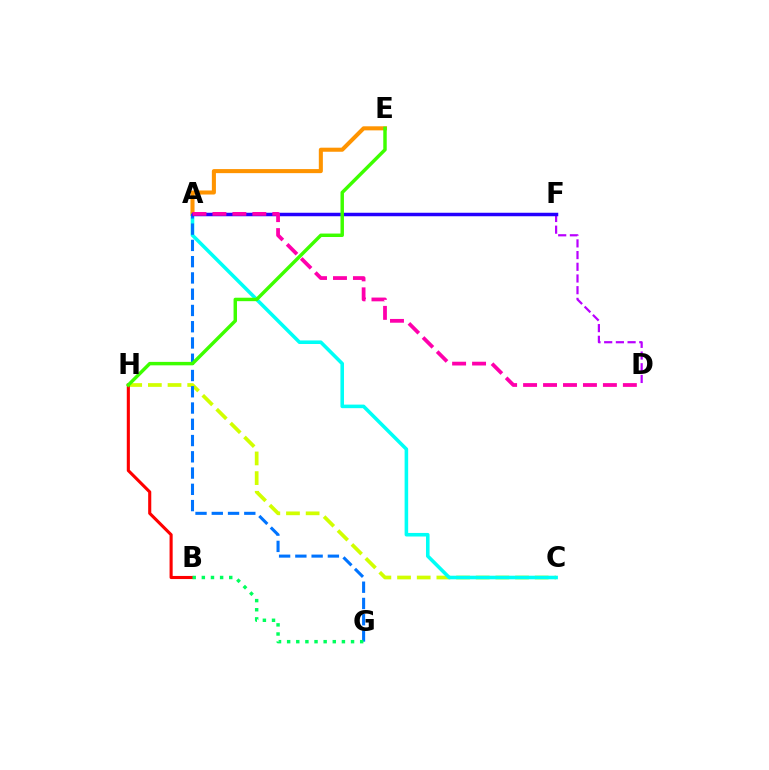{('C', 'H'): [{'color': '#d1ff00', 'line_style': 'dashed', 'thickness': 2.67}], ('D', 'F'): [{'color': '#b900ff', 'line_style': 'dashed', 'thickness': 1.59}], ('A', 'C'): [{'color': '#00fff6', 'line_style': 'solid', 'thickness': 2.57}], ('A', 'E'): [{'color': '#ff9400', 'line_style': 'solid', 'thickness': 2.92}], ('A', 'G'): [{'color': '#0074ff', 'line_style': 'dashed', 'thickness': 2.21}], ('A', 'F'): [{'color': '#2500ff', 'line_style': 'solid', 'thickness': 2.52}], ('B', 'H'): [{'color': '#ff0000', 'line_style': 'solid', 'thickness': 2.23}], ('A', 'D'): [{'color': '#ff00ac', 'line_style': 'dashed', 'thickness': 2.71}], ('B', 'G'): [{'color': '#00ff5c', 'line_style': 'dotted', 'thickness': 2.48}], ('E', 'H'): [{'color': '#3dff00', 'line_style': 'solid', 'thickness': 2.49}]}